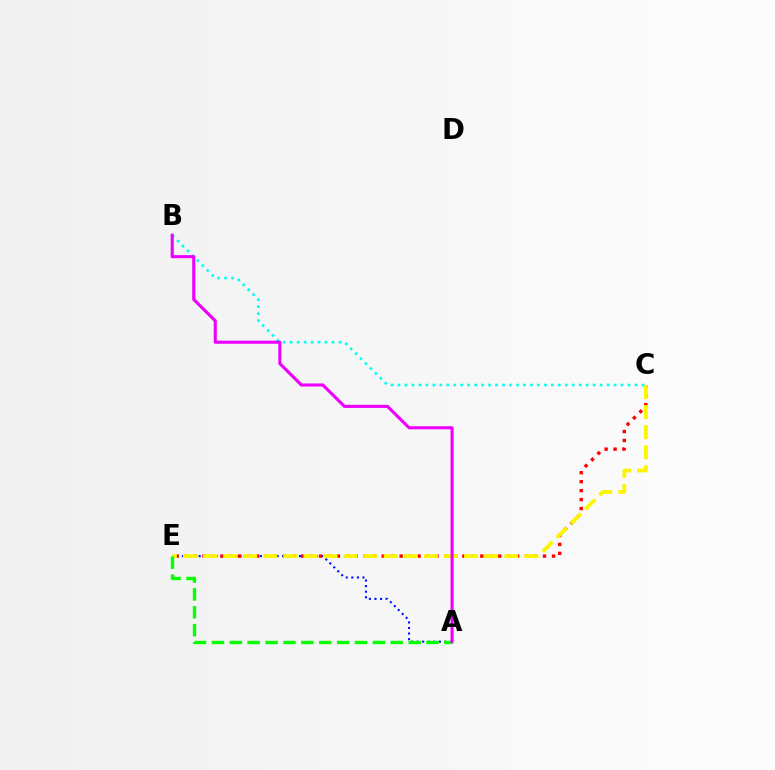{('A', 'E'): [{'color': '#0010ff', 'line_style': 'dotted', 'thickness': 1.51}, {'color': '#08ff00', 'line_style': 'dashed', 'thickness': 2.43}], ('C', 'E'): [{'color': '#ff0000', 'line_style': 'dotted', 'thickness': 2.43}, {'color': '#fcf500', 'line_style': 'dashed', 'thickness': 2.73}], ('B', 'C'): [{'color': '#00fff6', 'line_style': 'dotted', 'thickness': 1.89}], ('A', 'B'): [{'color': '#ee00ff', 'line_style': 'solid', 'thickness': 2.23}]}